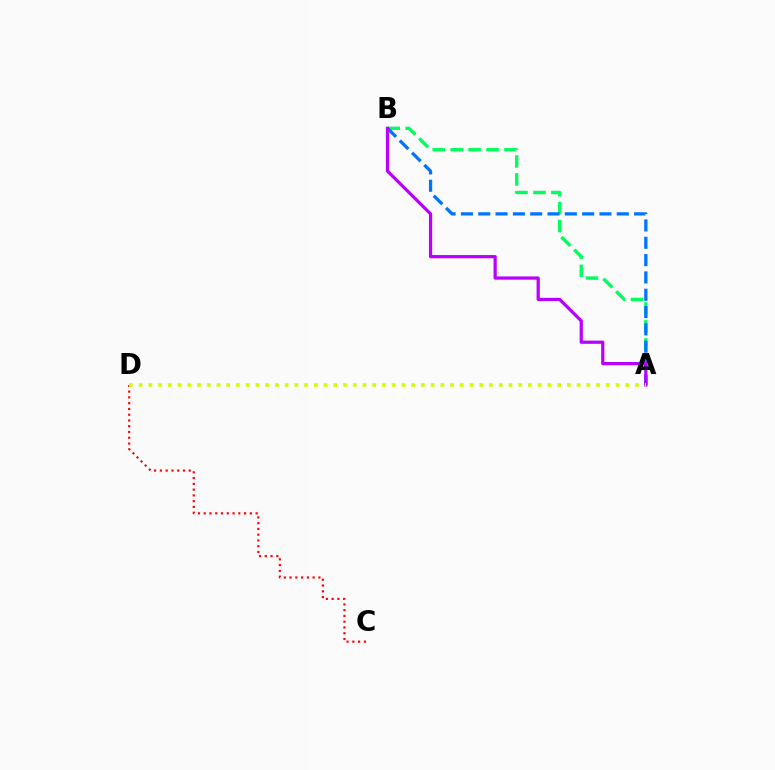{('A', 'B'): [{'color': '#00ff5c', 'line_style': 'dashed', 'thickness': 2.44}, {'color': '#0074ff', 'line_style': 'dashed', 'thickness': 2.35}, {'color': '#b900ff', 'line_style': 'solid', 'thickness': 2.32}], ('C', 'D'): [{'color': '#ff0000', 'line_style': 'dotted', 'thickness': 1.57}], ('A', 'D'): [{'color': '#d1ff00', 'line_style': 'dotted', 'thickness': 2.64}]}